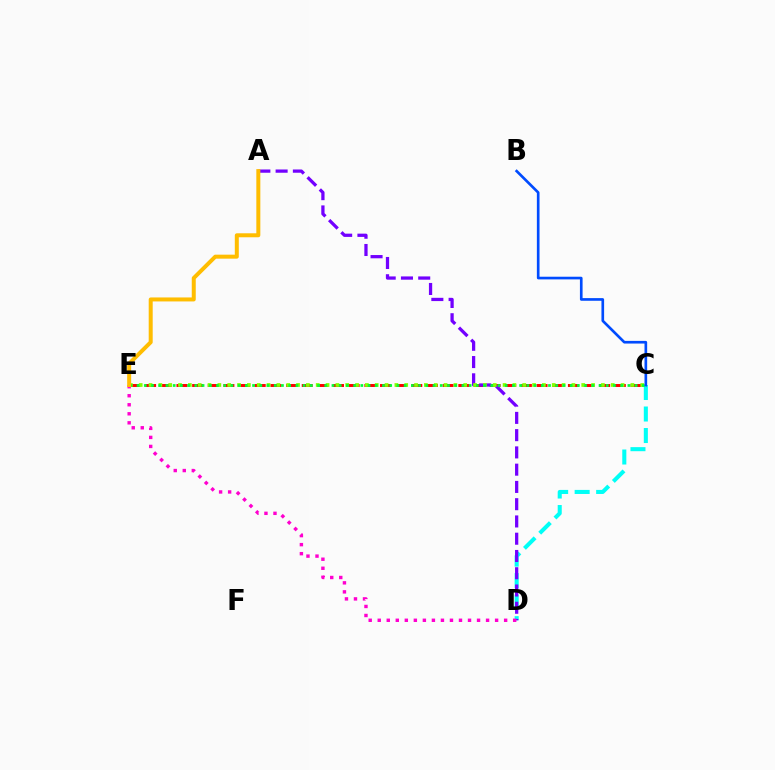{('C', 'D'): [{'color': '#00fff6', 'line_style': 'dashed', 'thickness': 2.92}], ('C', 'E'): [{'color': '#ff0000', 'line_style': 'dashed', 'thickness': 2.13}, {'color': '#84ff00', 'line_style': 'dotted', 'thickness': 2.67}, {'color': '#00ff39', 'line_style': 'dotted', 'thickness': 1.96}], ('A', 'D'): [{'color': '#7200ff', 'line_style': 'dashed', 'thickness': 2.34}], ('D', 'E'): [{'color': '#ff00cf', 'line_style': 'dotted', 'thickness': 2.45}], ('B', 'C'): [{'color': '#004bff', 'line_style': 'solid', 'thickness': 1.92}], ('A', 'E'): [{'color': '#ffbd00', 'line_style': 'solid', 'thickness': 2.87}]}